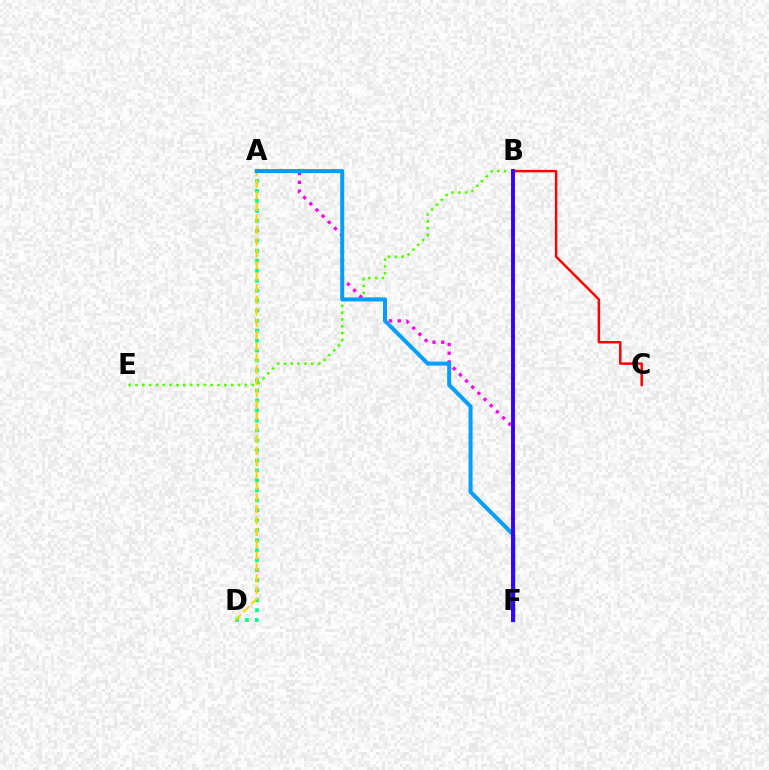{('B', 'C'): [{'color': '#ff0000', 'line_style': 'solid', 'thickness': 1.79}], ('A', 'D'): [{'color': '#00ff86', 'line_style': 'dotted', 'thickness': 2.71}, {'color': '#ffd500', 'line_style': 'dashed', 'thickness': 1.58}], ('A', 'F'): [{'color': '#ff00ed', 'line_style': 'dotted', 'thickness': 2.37}, {'color': '#009eff', 'line_style': 'solid', 'thickness': 2.88}], ('B', 'E'): [{'color': '#4fff00', 'line_style': 'dotted', 'thickness': 1.86}], ('B', 'F'): [{'color': '#3700ff', 'line_style': 'solid', 'thickness': 2.82}]}